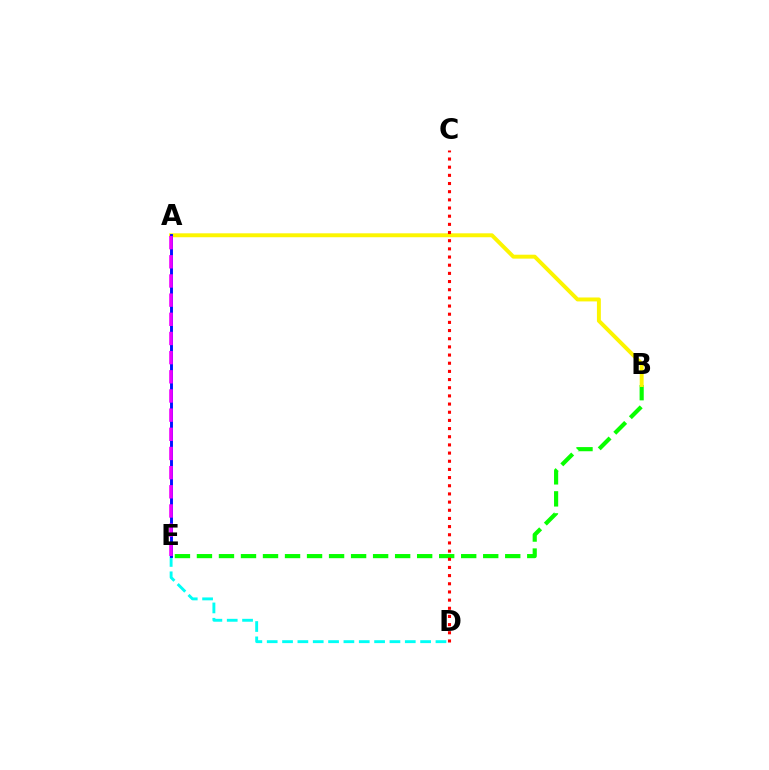{('B', 'E'): [{'color': '#08ff00', 'line_style': 'dashed', 'thickness': 2.99}], ('D', 'E'): [{'color': '#00fff6', 'line_style': 'dashed', 'thickness': 2.08}], ('A', 'B'): [{'color': '#fcf500', 'line_style': 'solid', 'thickness': 2.83}], ('A', 'E'): [{'color': '#0010ff', 'line_style': 'solid', 'thickness': 2.09}, {'color': '#ee00ff', 'line_style': 'dashed', 'thickness': 2.6}], ('C', 'D'): [{'color': '#ff0000', 'line_style': 'dotted', 'thickness': 2.22}]}